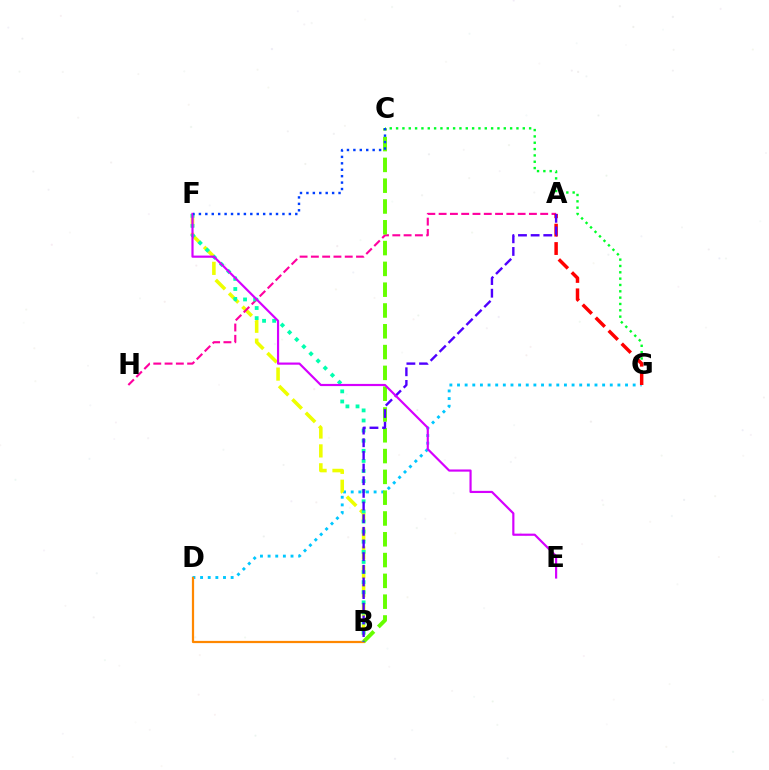{('C', 'G'): [{'color': '#00ff27', 'line_style': 'dotted', 'thickness': 1.72}], ('D', 'G'): [{'color': '#00c7ff', 'line_style': 'dotted', 'thickness': 2.08}], ('B', 'D'): [{'color': '#ff8800', 'line_style': 'solid', 'thickness': 1.6}], ('B', 'F'): [{'color': '#eeff00', 'line_style': 'dashed', 'thickness': 2.57}, {'color': '#00ffaf', 'line_style': 'dotted', 'thickness': 2.74}], ('A', 'H'): [{'color': '#ff00a0', 'line_style': 'dashed', 'thickness': 1.53}], ('A', 'G'): [{'color': '#ff0000', 'line_style': 'dashed', 'thickness': 2.5}], ('B', 'C'): [{'color': '#66ff00', 'line_style': 'dashed', 'thickness': 2.83}], ('A', 'B'): [{'color': '#4f00ff', 'line_style': 'dashed', 'thickness': 1.72}], ('E', 'F'): [{'color': '#d600ff', 'line_style': 'solid', 'thickness': 1.57}], ('C', 'F'): [{'color': '#003fff', 'line_style': 'dotted', 'thickness': 1.75}]}